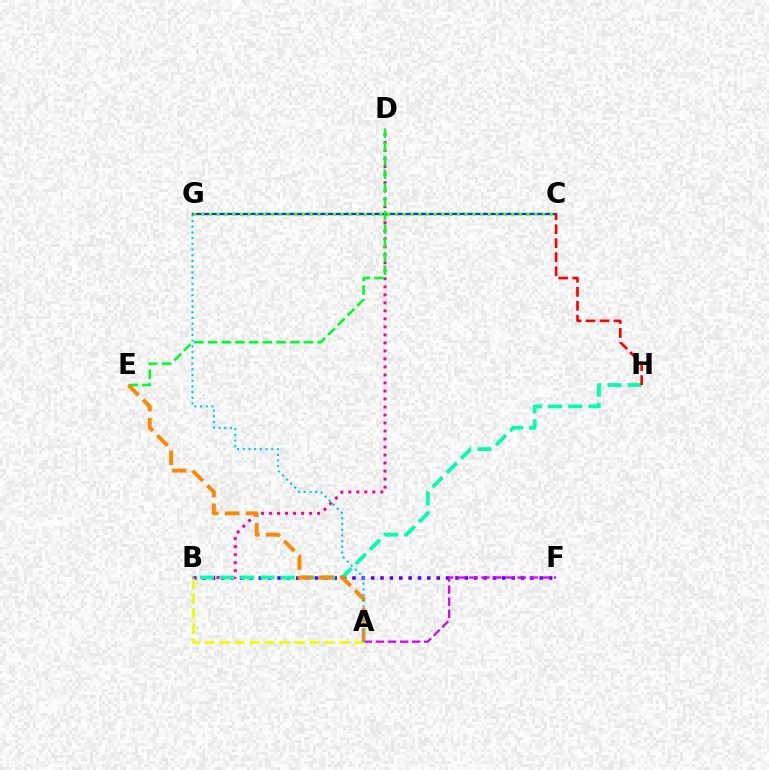{('C', 'G'): [{'color': '#003fff', 'line_style': 'solid', 'thickness': 1.66}, {'color': '#66ff00', 'line_style': 'dotted', 'thickness': 2.1}], ('B', 'F'): [{'color': '#4f00ff', 'line_style': 'dotted', 'thickness': 2.54}], ('A', 'F'): [{'color': '#d600ff', 'line_style': 'dashed', 'thickness': 1.64}], ('B', 'D'): [{'color': '#ff00a0', 'line_style': 'dotted', 'thickness': 2.18}], ('A', 'B'): [{'color': '#eeff00', 'line_style': 'dashed', 'thickness': 2.03}], ('B', 'H'): [{'color': '#00ffaf', 'line_style': 'dashed', 'thickness': 2.74}], ('D', 'E'): [{'color': '#00ff27', 'line_style': 'dashed', 'thickness': 1.86}], ('A', 'E'): [{'color': '#ff8800', 'line_style': 'dashed', 'thickness': 2.83}], ('C', 'H'): [{'color': '#ff0000', 'line_style': 'dashed', 'thickness': 1.9}], ('A', 'G'): [{'color': '#00c7ff', 'line_style': 'dotted', 'thickness': 1.55}]}